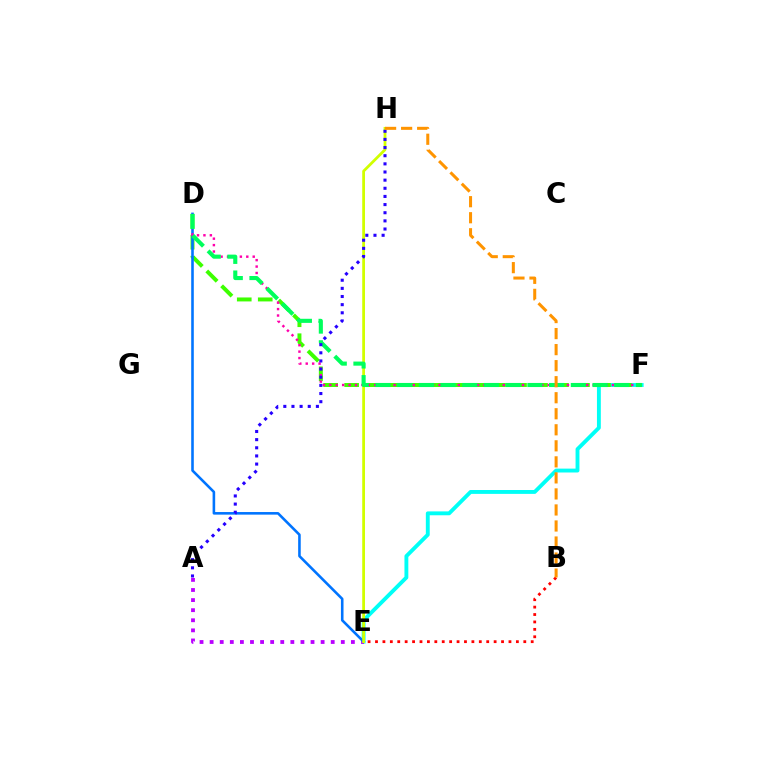{('E', 'F'): [{'color': '#00fff6', 'line_style': 'solid', 'thickness': 2.79}], ('A', 'E'): [{'color': '#b900ff', 'line_style': 'dotted', 'thickness': 2.74}], ('D', 'F'): [{'color': '#3dff00', 'line_style': 'dashed', 'thickness': 2.85}, {'color': '#ff00ac', 'line_style': 'dotted', 'thickness': 1.75}, {'color': '#00ff5c', 'line_style': 'dashed', 'thickness': 2.95}], ('D', 'E'): [{'color': '#0074ff', 'line_style': 'solid', 'thickness': 1.86}], ('E', 'H'): [{'color': '#d1ff00', 'line_style': 'solid', 'thickness': 2.0}], ('A', 'H'): [{'color': '#2500ff', 'line_style': 'dotted', 'thickness': 2.21}], ('B', 'E'): [{'color': '#ff0000', 'line_style': 'dotted', 'thickness': 2.01}], ('B', 'H'): [{'color': '#ff9400', 'line_style': 'dashed', 'thickness': 2.18}]}